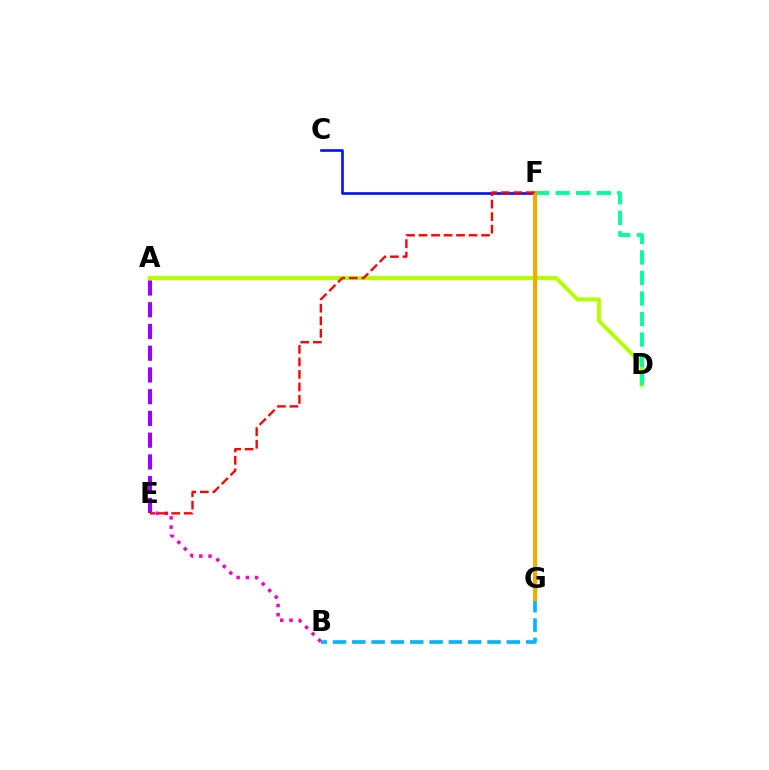{('A', 'D'): [{'color': '#b3ff00', 'line_style': 'solid', 'thickness': 2.88}], ('B', 'E'): [{'color': '#ff00bd', 'line_style': 'dotted', 'thickness': 2.51}], ('B', 'G'): [{'color': '#00b5ff', 'line_style': 'dashed', 'thickness': 2.62}], ('F', 'G'): [{'color': '#08ff00', 'line_style': 'solid', 'thickness': 2.49}, {'color': '#ffa500', 'line_style': 'solid', 'thickness': 2.82}], ('D', 'F'): [{'color': '#00ff9d', 'line_style': 'dashed', 'thickness': 2.79}], ('C', 'F'): [{'color': '#0010ff', 'line_style': 'solid', 'thickness': 1.89}], ('A', 'E'): [{'color': '#9b00ff', 'line_style': 'dashed', 'thickness': 2.95}], ('E', 'F'): [{'color': '#ff0000', 'line_style': 'dashed', 'thickness': 1.7}]}